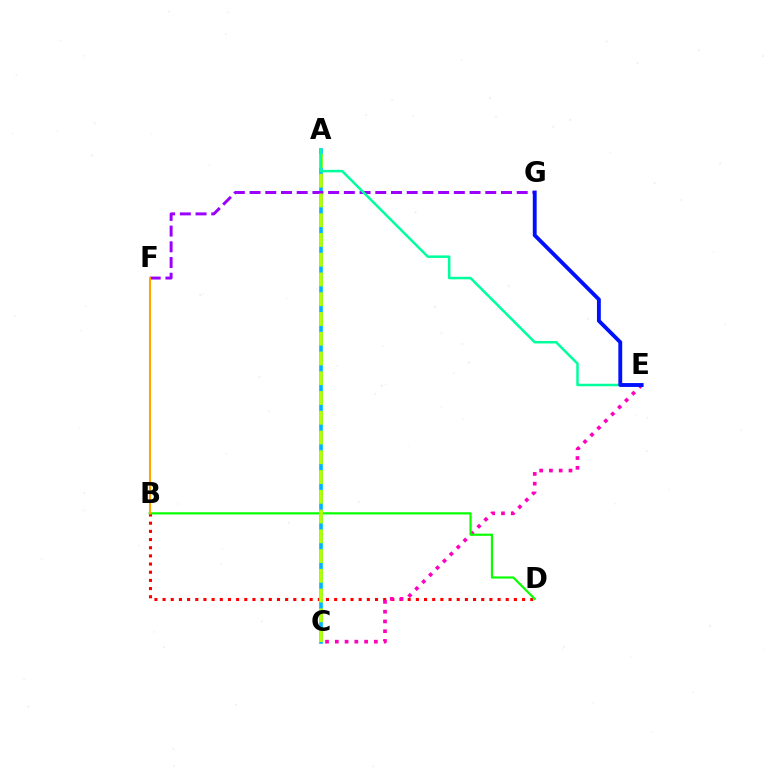{('A', 'C'): [{'color': '#00b5ff', 'line_style': 'solid', 'thickness': 2.62}, {'color': '#b3ff00', 'line_style': 'dashed', 'thickness': 2.68}], ('B', 'D'): [{'color': '#ff0000', 'line_style': 'dotted', 'thickness': 2.22}, {'color': '#08ff00', 'line_style': 'solid', 'thickness': 1.58}], ('F', 'G'): [{'color': '#9b00ff', 'line_style': 'dashed', 'thickness': 2.13}], ('C', 'E'): [{'color': '#ff00bd', 'line_style': 'dotted', 'thickness': 2.66}], ('B', 'F'): [{'color': '#ffa500', 'line_style': 'solid', 'thickness': 1.51}], ('A', 'E'): [{'color': '#00ff9d', 'line_style': 'solid', 'thickness': 1.81}], ('E', 'G'): [{'color': '#0010ff', 'line_style': 'solid', 'thickness': 2.78}]}